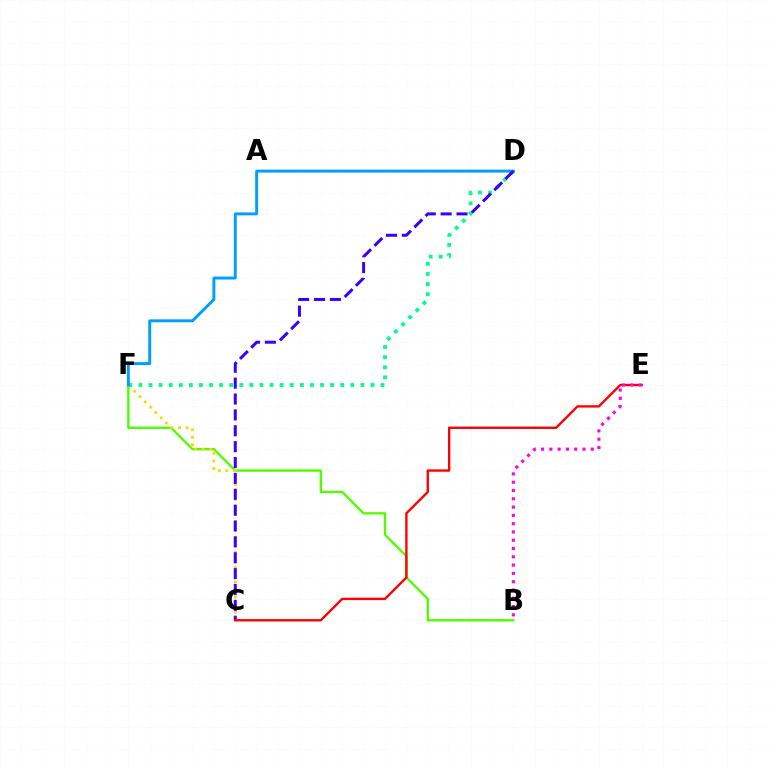{('B', 'F'): [{'color': '#4fff00', 'line_style': 'solid', 'thickness': 1.7}], ('C', 'F'): [{'color': '#ffd500', 'line_style': 'dotted', 'thickness': 2.04}], ('D', 'F'): [{'color': '#00ff86', 'line_style': 'dotted', 'thickness': 2.74}, {'color': '#009eff', 'line_style': 'solid', 'thickness': 2.11}], ('C', 'D'): [{'color': '#3700ff', 'line_style': 'dashed', 'thickness': 2.16}], ('C', 'E'): [{'color': '#ff0000', 'line_style': 'solid', 'thickness': 1.7}], ('B', 'E'): [{'color': '#ff00ed', 'line_style': 'dotted', 'thickness': 2.25}]}